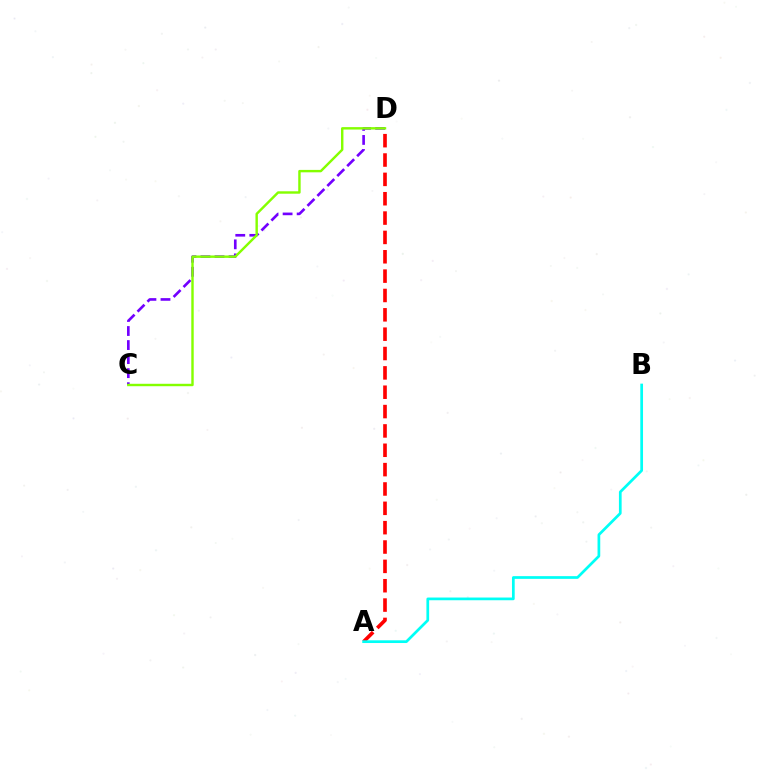{('C', 'D'): [{'color': '#7200ff', 'line_style': 'dashed', 'thickness': 1.91}, {'color': '#84ff00', 'line_style': 'solid', 'thickness': 1.74}], ('A', 'D'): [{'color': '#ff0000', 'line_style': 'dashed', 'thickness': 2.63}], ('A', 'B'): [{'color': '#00fff6', 'line_style': 'solid', 'thickness': 1.96}]}